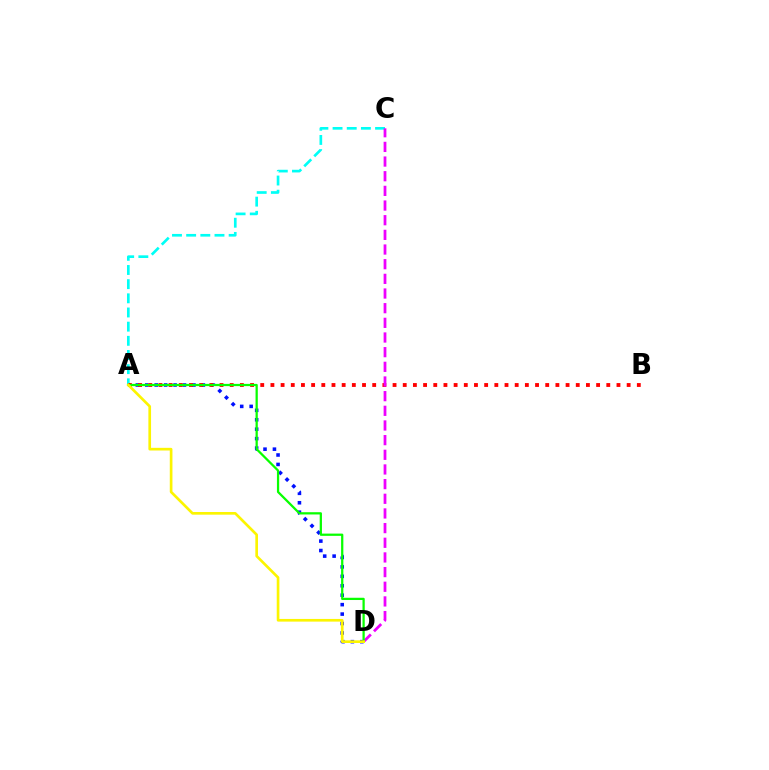{('A', 'D'): [{'color': '#0010ff', 'line_style': 'dotted', 'thickness': 2.56}, {'color': '#08ff00', 'line_style': 'solid', 'thickness': 1.62}, {'color': '#fcf500', 'line_style': 'solid', 'thickness': 1.92}], ('A', 'C'): [{'color': '#00fff6', 'line_style': 'dashed', 'thickness': 1.92}], ('A', 'B'): [{'color': '#ff0000', 'line_style': 'dotted', 'thickness': 2.77}], ('C', 'D'): [{'color': '#ee00ff', 'line_style': 'dashed', 'thickness': 1.99}]}